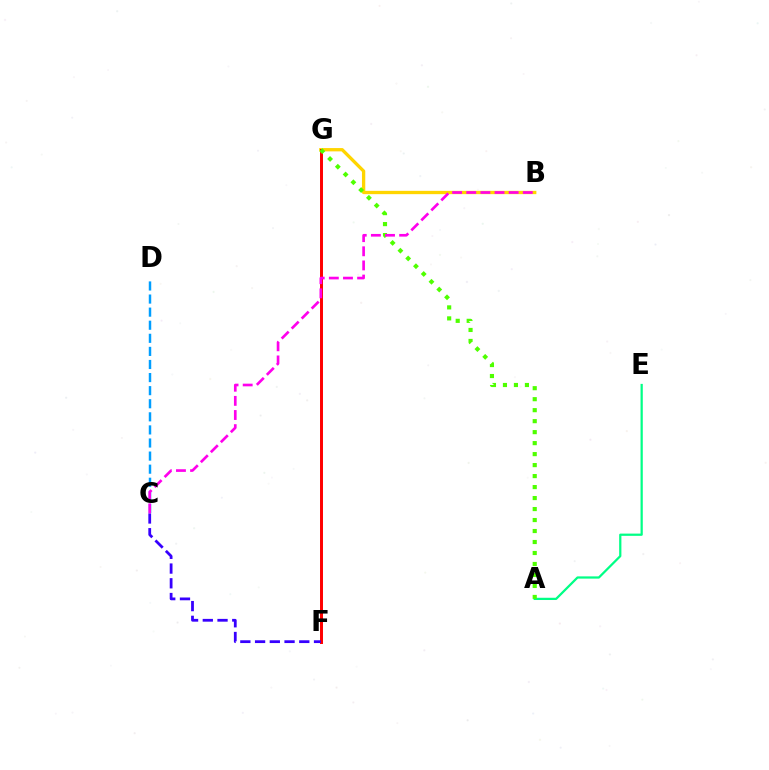{('B', 'G'): [{'color': '#ffd500', 'line_style': 'solid', 'thickness': 2.38}], ('C', 'D'): [{'color': '#009eff', 'line_style': 'dashed', 'thickness': 1.78}], ('A', 'E'): [{'color': '#00ff86', 'line_style': 'solid', 'thickness': 1.61}], ('F', 'G'): [{'color': '#ff0000', 'line_style': 'solid', 'thickness': 2.14}], ('A', 'G'): [{'color': '#4fff00', 'line_style': 'dotted', 'thickness': 2.99}], ('C', 'F'): [{'color': '#3700ff', 'line_style': 'dashed', 'thickness': 2.0}], ('B', 'C'): [{'color': '#ff00ed', 'line_style': 'dashed', 'thickness': 1.92}]}